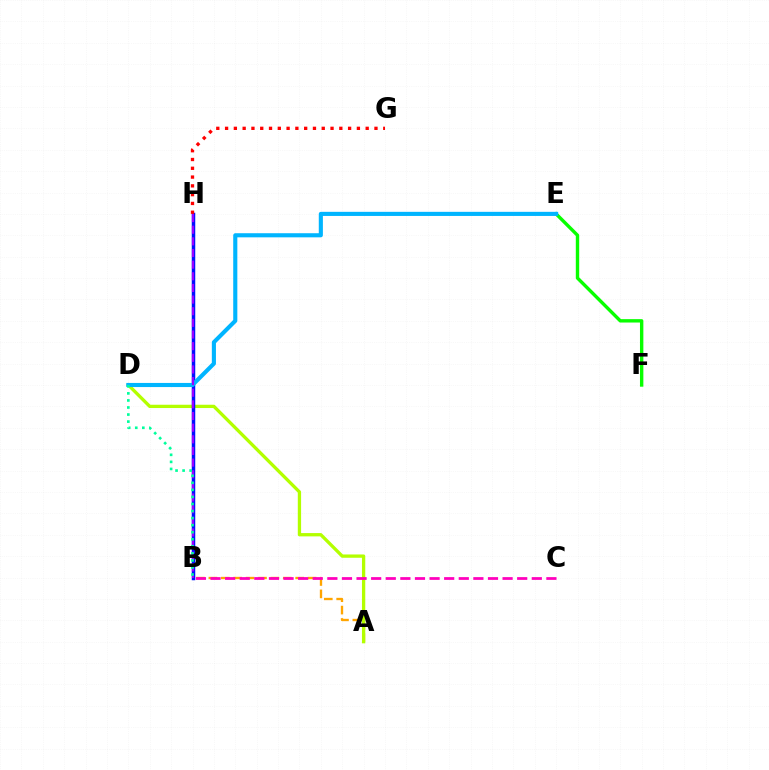{('E', 'F'): [{'color': '#08ff00', 'line_style': 'solid', 'thickness': 2.44}], ('A', 'B'): [{'color': '#ffa500', 'line_style': 'dashed', 'thickness': 1.68}], ('A', 'D'): [{'color': '#b3ff00', 'line_style': 'solid', 'thickness': 2.38}], ('B', 'H'): [{'color': '#0010ff', 'line_style': 'solid', 'thickness': 2.51}, {'color': '#9b00ff', 'line_style': 'dashed', 'thickness': 1.58}], ('D', 'E'): [{'color': '#00b5ff', 'line_style': 'solid', 'thickness': 2.96}], ('B', 'C'): [{'color': '#ff00bd', 'line_style': 'dashed', 'thickness': 1.98}], ('B', 'D'): [{'color': '#00ff9d', 'line_style': 'dotted', 'thickness': 1.92}], ('G', 'H'): [{'color': '#ff0000', 'line_style': 'dotted', 'thickness': 2.39}]}